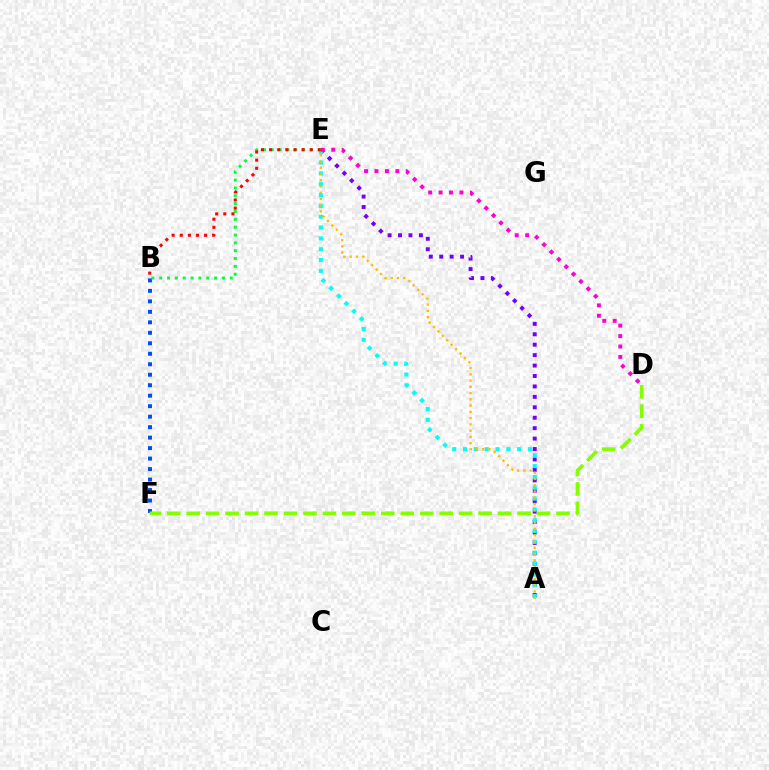{('B', 'F'): [{'color': '#004bff', 'line_style': 'dotted', 'thickness': 2.85}], ('A', 'E'): [{'color': '#7200ff', 'line_style': 'dotted', 'thickness': 2.83}, {'color': '#00fff6', 'line_style': 'dotted', 'thickness': 2.94}, {'color': '#ffbd00', 'line_style': 'dotted', 'thickness': 1.7}], ('B', 'E'): [{'color': '#00ff39', 'line_style': 'dotted', 'thickness': 2.13}, {'color': '#ff0000', 'line_style': 'dotted', 'thickness': 2.21}], ('D', 'F'): [{'color': '#84ff00', 'line_style': 'dashed', 'thickness': 2.64}], ('D', 'E'): [{'color': '#ff00cf', 'line_style': 'dotted', 'thickness': 2.83}]}